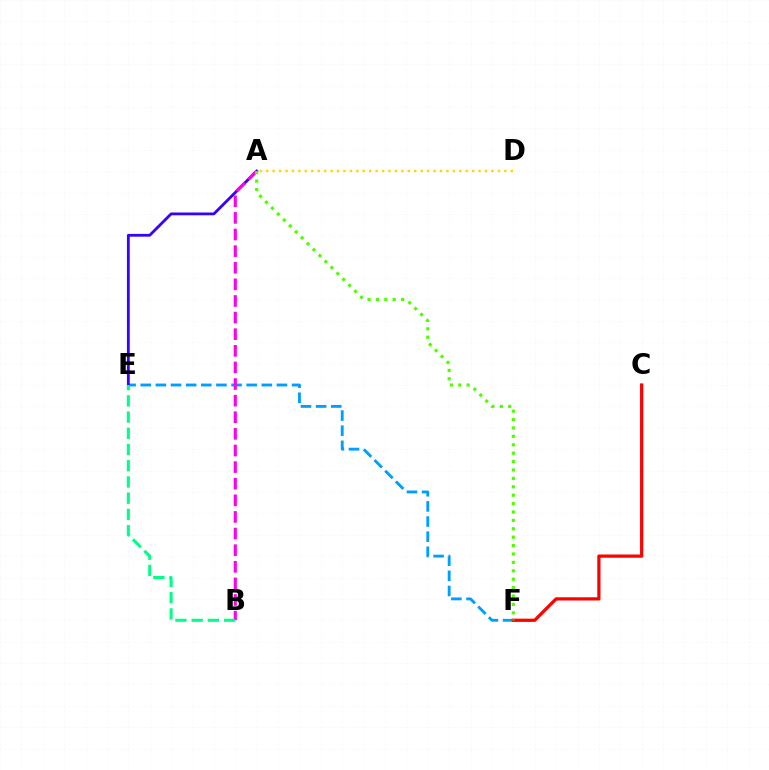{('E', 'F'): [{'color': '#009eff', 'line_style': 'dashed', 'thickness': 2.06}], ('C', 'F'): [{'color': '#ff0000', 'line_style': 'solid', 'thickness': 2.33}], ('A', 'E'): [{'color': '#3700ff', 'line_style': 'solid', 'thickness': 2.02}], ('A', 'B'): [{'color': '#ff00ed', 'line_style': 'dashed', 'thickness': 2.26}], ('A', 'D'): [{'color': '#ffd500', 'line_style': 'dotted', 'thickness': 1.75}], ('B', 'E'): [{'color': '#00ff86', 'line_style': 'dashed', 'thickness': 2.2}], ('A', 'F'): [{'color': '#4fff00', 'line_style': 'dotted', 'thickness': 2.28}]}